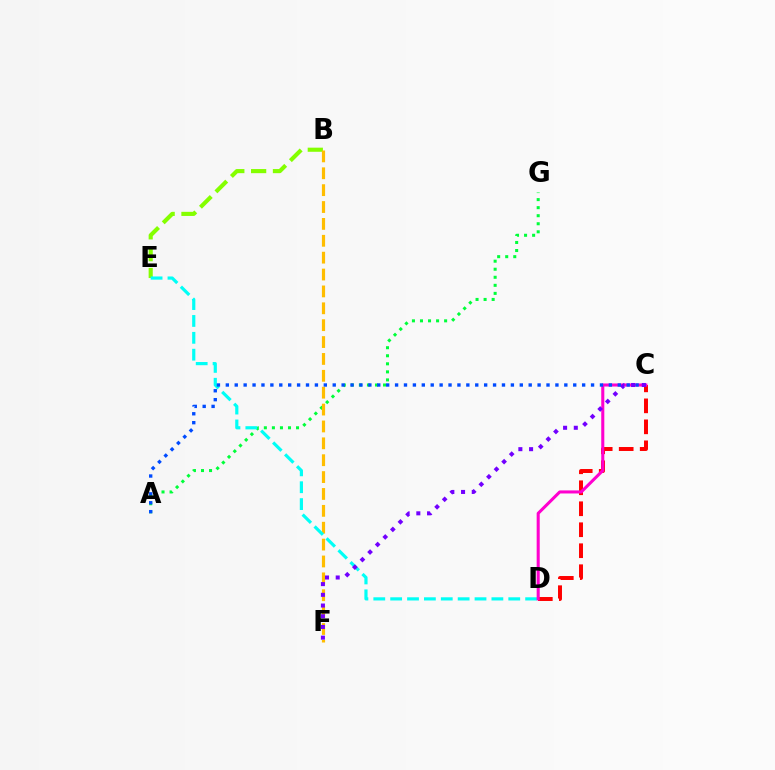{('A', 'G'): [{'color': '#00ff39', 'line_style': 'dotted', 'thickness': 2.19}], ('B', 'E'): [{'color': '#84ff00', 'line_style': 'dashed', 'thickness': 2.97}], ('C', 'D'): [{'color': '#ff0000', 'line_style': 'dashed', 'thickness': 2.85}, {'color': '#ff00cf', 'line_style': 'solid', 'thickness': 2.2}], ('B', 'F'): [{'color': '#ffbd00', 'line_style': 'dashed', 'thickness': 2.29}], ('D', 'E'): [{'color': '#00fff6', 'line_style': 'dashed', 'thickness': 2.29}], ('A', 'C'): [{'color': '#004bff', 'line_style': 'dotted', 'thickness': 2.42}], ('C', 'F'): [{'color': '#7200ff', 'line_style': 'dotted', 'thickness': 2.91}]}